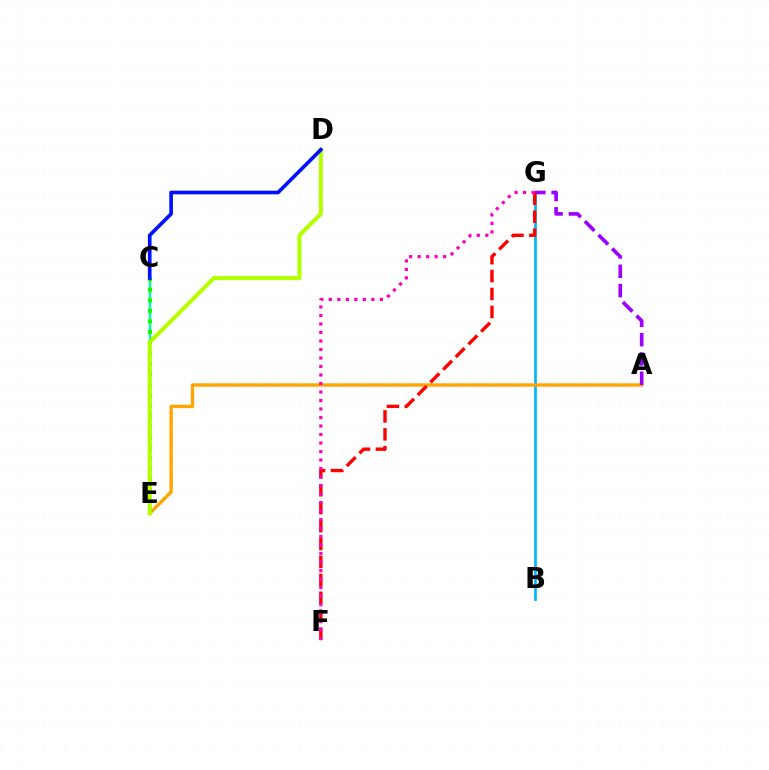{('B', 'G'): [{'color': '#00b5ff', 'line_style': 'solid', 'thickness': 1.94}], ('C', 'E'): [{'color': '#00ff9d', 'line_style': 'solid', 'thickness': 1.7}, {'color': '#08ff00', 'line_style': 'dotted', 'thickness': 2.86}], ('A', 'E'): [{'color': '#ffa500', 'line_style': 'solid', 'thickness': 2.42}], ('A', 'G'): [{'color': '#9b00ff', 'line_style': 'dashed', 'thickness': 2.62}], ('F', 'G'): [{'color': '#ff0000', 'line_style': 'dashed', 'thickness': 2.44}, {'color': '#ff00bd', 'line_style': 'dotted', 'thickness': 2.31}], ('D', 'E'): [{'color': '#b3ff00', 'line_style': 'solid', 'thickness': 2.93}], ('C', 'D'): [{'color': '#0010ff', 'line_style': 'solid', 'thickness': 2.63}]}